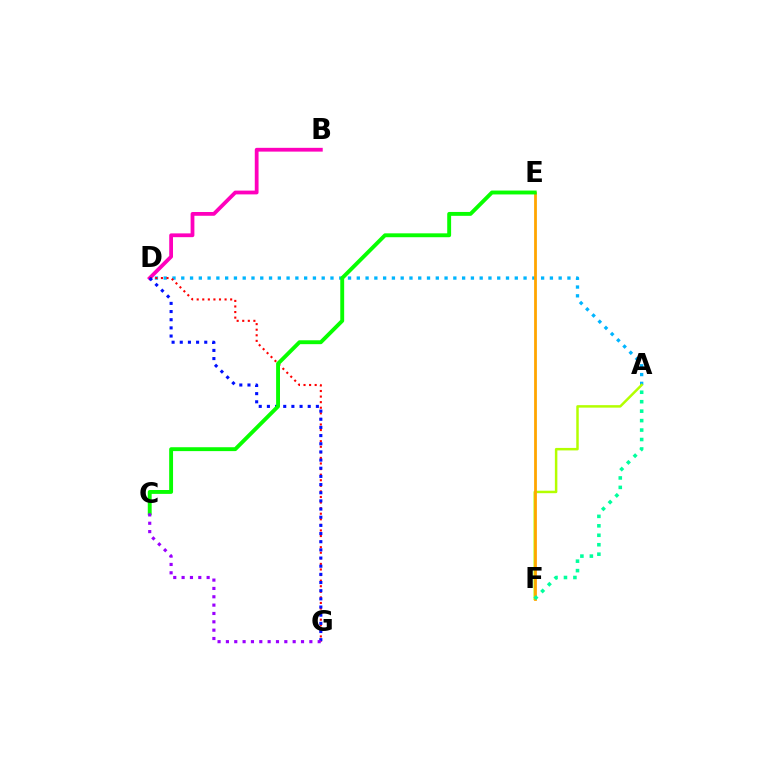{('B', 'D'): [{'color': '#ff00bd', 'line_style': 'solid', 'thickness': 2.72}], ('A', 'D'): [{'color': '#00b5ff', 'line_style': 'dotted', 'thickness': 2.38}], ('A', 'F'): [{'color': '#b3ff00', 'line_style': 'solid', 'thickness': 1.79}, {'color': '#00ff9d', 'line_style': 'dotted', 'thickness': 2.57}], ('D', 'G'): [{'color': '#ff0000', 'line_style': 'dotted', 'thickness': 1.52}, {'color': '#0010ff', 'line_style': 'dotted', 'thickness': 2.22}], ('E', 'F'): [{'color': '#ffa500', 'line_style': 'solid', 'thickness': 2.01}], ('C', 'E'): [{'color': '#08ff00', 'line_style': 'solid', 'thickness': 2.8}], ('C', 'G'): [{'color': '#9b00ff', 'line_style': 'dotted', 'thickness': 2.27}]}